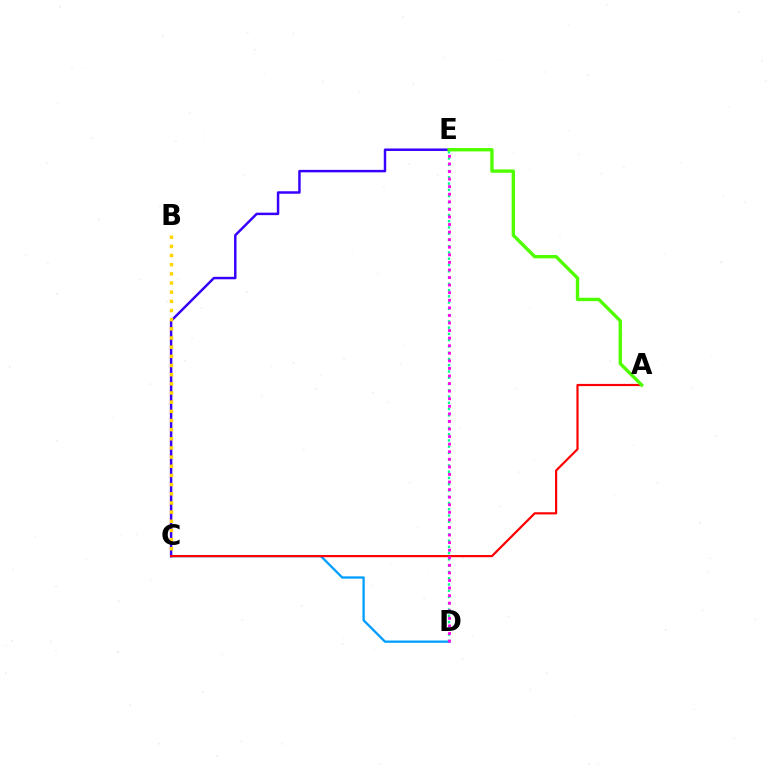{('C', 'D'): [{'color': '#009eff', 'line_style': 'solid', 'thickness': 1.65}], ('C', 'E'): [{'color': '#3700ff', 'line_style': 'solid', 'thickness': 1.78}], ('B', 'C'): [{'color': '#ffd500', 'line_style': 'dotted', 'thickness': 2.49}], ('D', 'E'): [{'color': '#00ff86', 'line_style': 'dotted', 'thickness': 1.7}, {'color': '#ff00ed', 'line_style': 'dotted', 'thickness': 2.06}], ('A', 'C'): [{'color': '#ff0000', 'line_style': 'solid', 'thickness': 1.57}], ('A', 'E'): [{'color': '#4fff00', 'line_style': 'solid', 'thickness': 2.43}]}